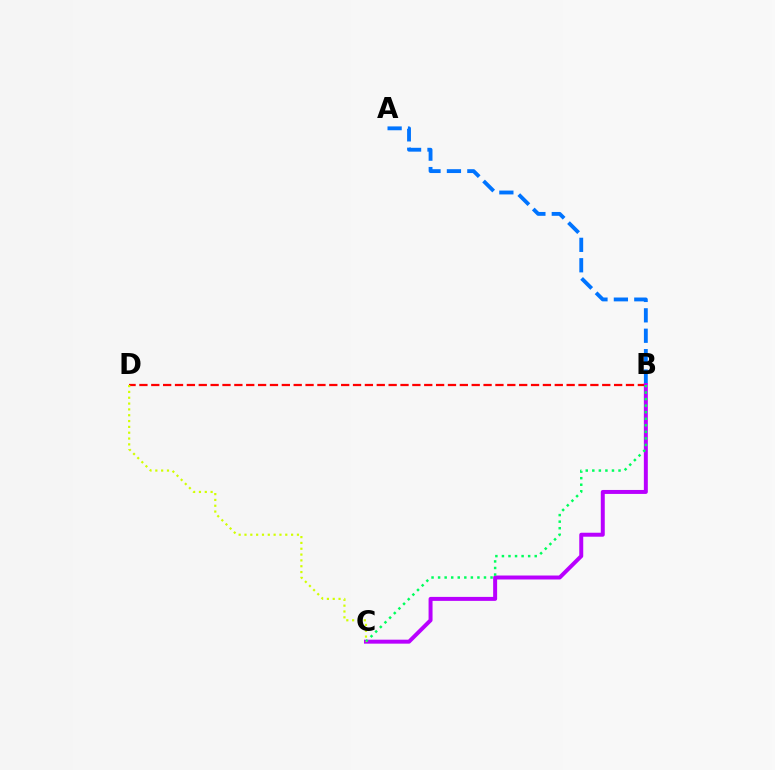{('B', 'D'): [{'color': '#ff0000', 'line_style': 'dashed', 'thickness': 1.61}], ('A', 'B'): [{'color': '#0074ff', 'line_style': 'dashed', 'thickness': 2.77}], ('B', 'C'): [{'color': '#b900ff', 'line_style': 'solid', 'thickness': 2.86}, {'color': '#00ff5c', 'line_style': 'dotted', 'thickness': 1.78}], ('C', 'D'): [{'color': '#d1ff00', 'line_style': 'dotted', 'thickness': 1.58}]}